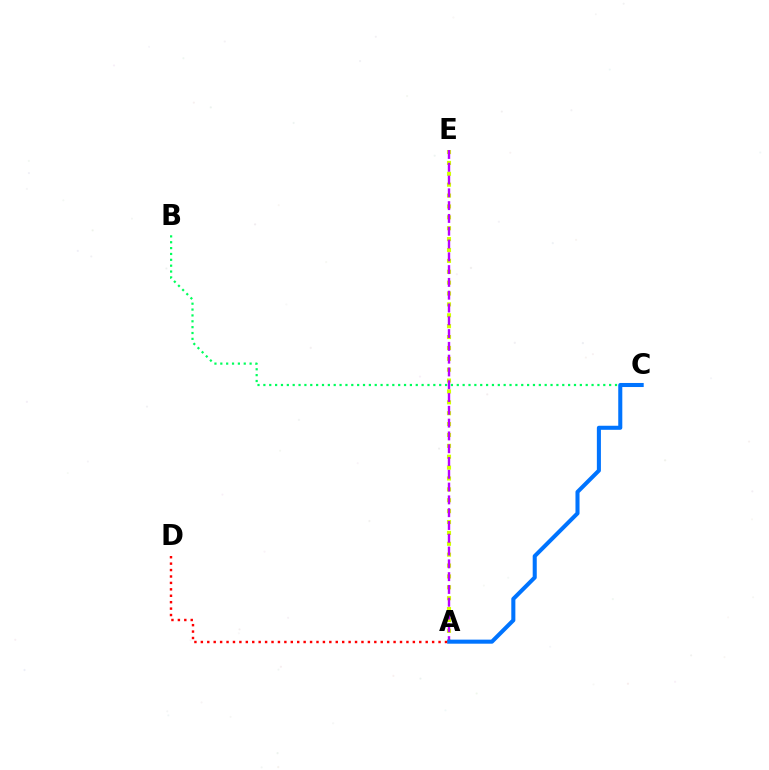{('A', 'E'): [{'color': '#d1ff00', 'line_style': 'dotted', 'thickness': 2.96}, {'color': '#b900ff', 'line_style': 'dashed', 'thickness': 1.74}], ('B', 'C'): [{'color': '#00ff5c', 'line_style': 'dotted', 'thickness': 1.59}], ('A', 'C'): [{'color': '#0074ff', 'line_style': 'solid', 'thickness': 2.92}], ('A', 'D'): [{'color': '#ff0000', 'line_style': 'dotted', 'thickness': 1.75}]}